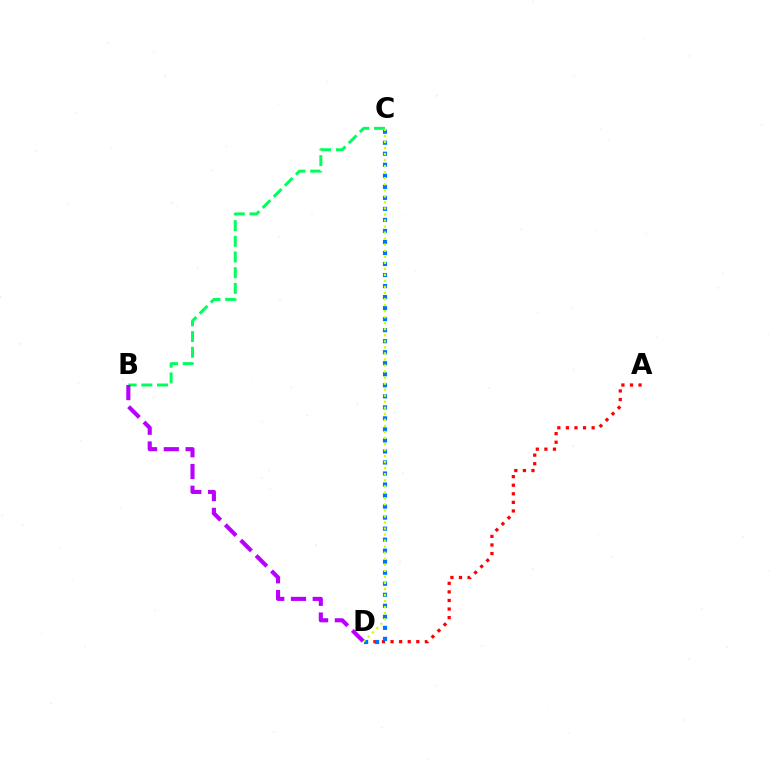{('A', 'D'): [{'color': '#ff0000', 'line_style': 'dotted', 'thickness': 2.33}], ('C', 'D'): [{'color': '#0074ff', 'line_style': 'dotted', 'thickness': 3.0}, {'color': '#d1ff00', 'line_style': 'dotted', 'thickness': 1.64}], ('B', 'C'): [{'color': '#00ff5c', 'line_style': 'dashed', 'thickness': 2.13}], ('B', 'D'): [{'color': '#b900ff', 'line_style': 'dashed', 'thickness': 2.96}]}